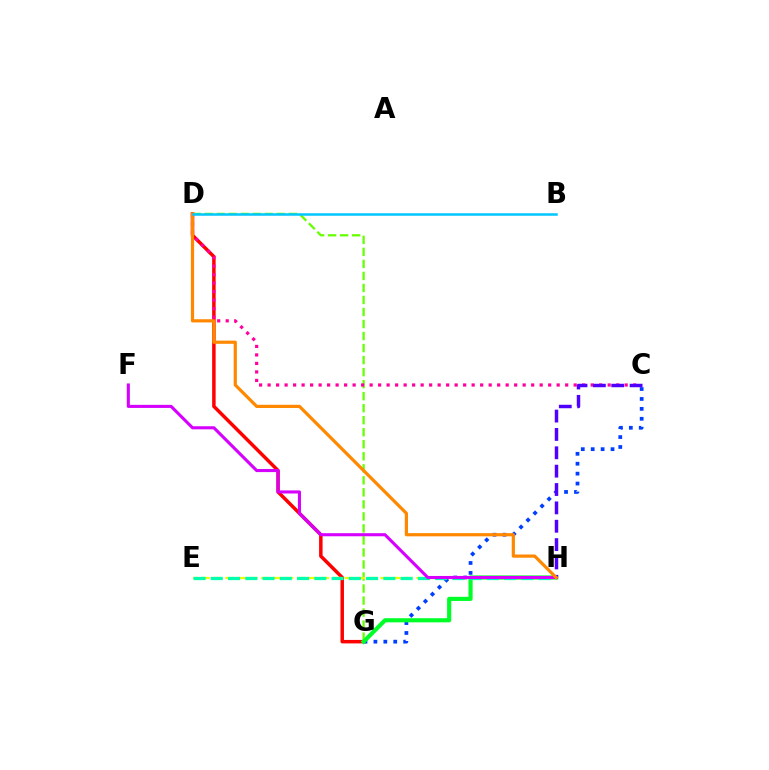{('D', 'G'): [{'color': '#ff0000', 'line_style': 'solid', 'thickness': 2.51}, {'color': '#66ff00', 'line_style': 'dashed', 'thickness': 1.63}], ('C', 'G'): [{'color': '#003fff', 'line_style': 'dotted', 'thickness': 2.69}], ('E', 'H'): [{'color': '#eeff00', 'line_style': 'dashed', 'thickness': 1.62}, {'color': '#00ffaf', 'line_style': 'dashed', 'thickness': 2.34}], ('G', 'H'): [{'color': '#00ff27', 'line_style': 'solid', 'thickness': 2.98}], ('C', 'D'): [{'color': '#ff00a0', 'line_style': 'dotted', 'thickness': 2.31}], ('C', 'H'): [{'color': '#4f00ff', 'line_style': 'dashed', 'thickness': 2.49}], ('F', 'H'): [{'color': '#d600ff', 'line_style': 'solid', 'thickness': 2.22}], ('D', 'H'): [{'color': '#ff8800', 'line_style': 'solid', 'thickness': 2.31}], ('B', 'D'): [{'color': '#00c7ff', 'line_style': 'solid', 'thickness': 1.8}]}